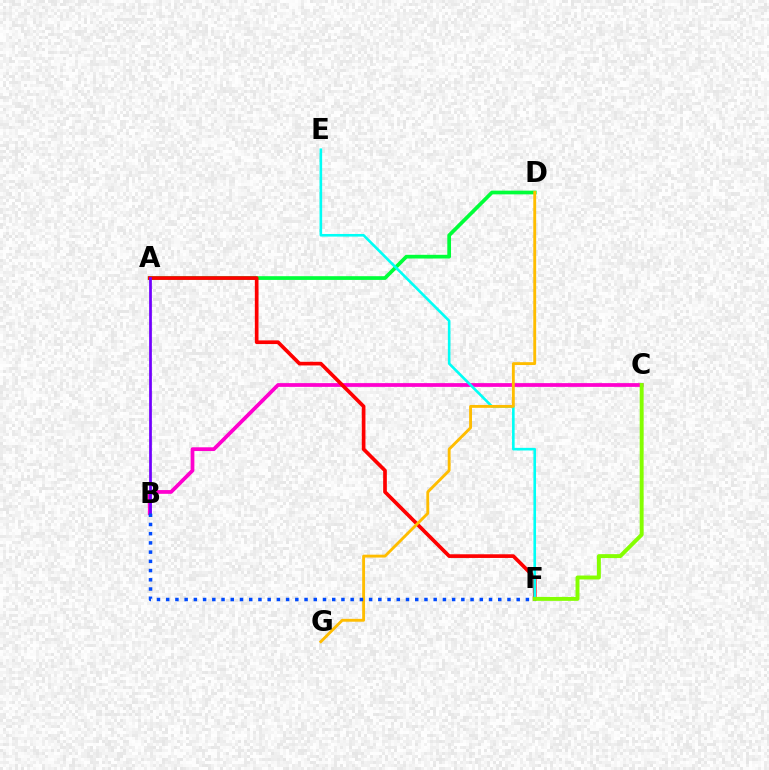{('A', 'D'): [{'color': '#00ff39', 'line_style': 'solid', 'thickness': 2.68}], ('B', 'C'): [{'color': '#ff00cf', 'line_style': 'solid', 'thickness': 2.7}], ('A', 'F'): [{'color': '#ff0000', 'line_style': 'solid', 'thickness': 2.65}], ('E', 'F'): [{'color': '#00fff6', 'line_style': 'solid', 'thickness': 1.88}], ('D', 'G'): [{'color': '#ffbd00', 'line_style': 'solid', 'thickness': 2.06}], ('A', 'B'): [{'color': '#7200ff', 'line_style': 'solid', 'thickness': 1.98}], ('B', 'F'): [{'color': '#004bff', 'line_style': 'dotted', 'thickness': 2.51}], ('C', 'F'): [{'color': '#84ff00', 'line_style': 'solid', 'thickness': 2.83}]}